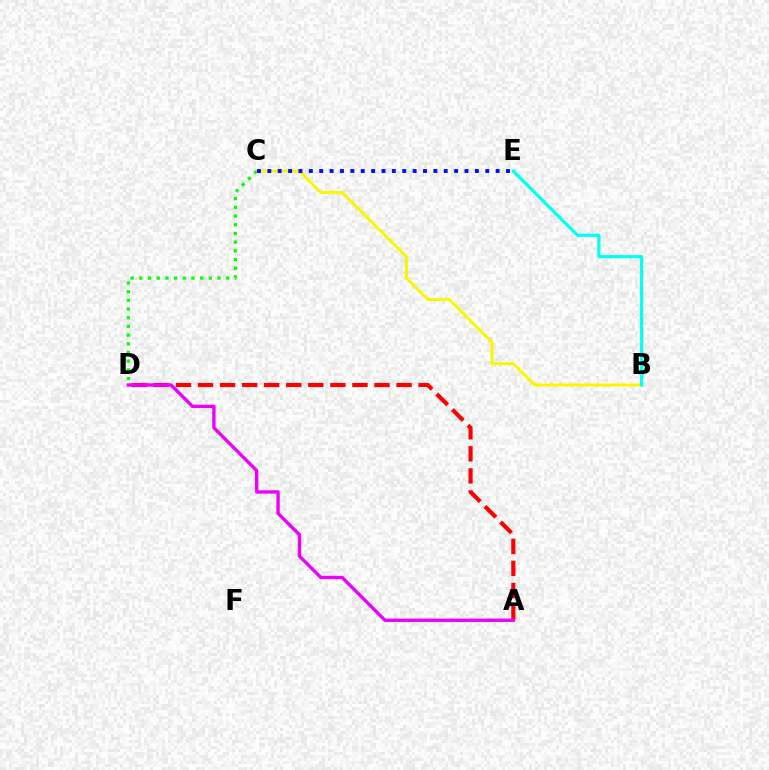{('B', 'C'): [{'color': '#fcf500', 'line_style': 'solid', 'thickness': 2.12}], ('C', 'D'): [{'color': '#08ff00', 'line_style': 'dotted', 'thickness': 2.36}], ('A', 'D'): [{'color': '#ff0000', 'line_style': 'dashed', 'thickness': 3.0}, {'color': '#ee00ff', 'line_style': 'solid', 'thickness': 2.42}], ('C', 'E'): [{'color': '#0010ff', 'line_style': 'dotted', 'thickness': 2.82}], ('B', 'E'): [{'color': '#00fff6', 'line_style': 'solid', 'thickness': 2.28}]}